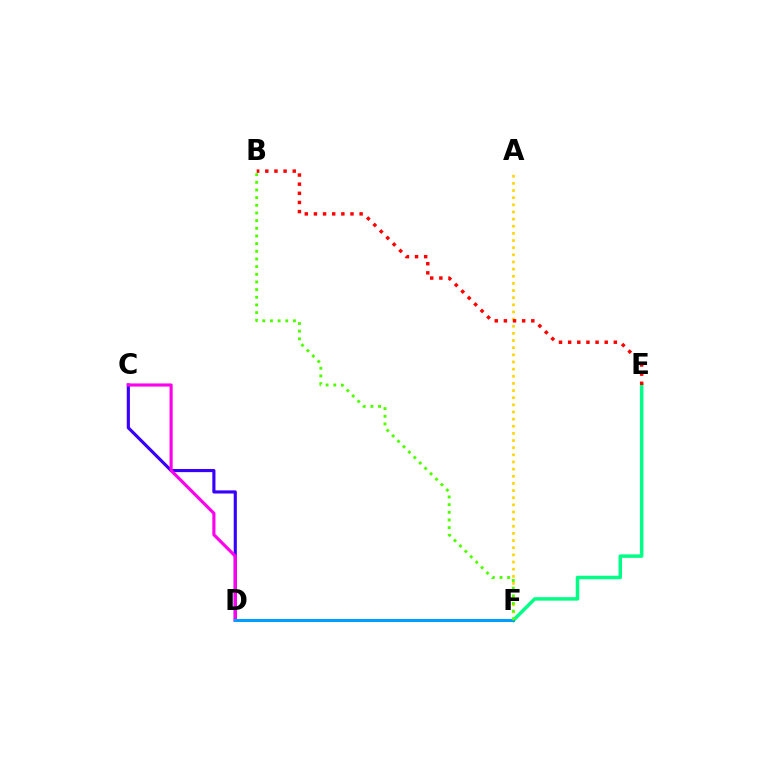{('C', 'D'): [{'color': '#3700ff', 'line_style': 'solid', 'thickness': 2.25}, {'color': '#ff00ed', 'line_style': 'solid', 'thickness': 2.26}], ('E', 'F'): [{'color': '#00ff86', 'line_style': 'solid', 'thickness': 2.51}], ('A', 'F'): [{'color': '#ffd500', 'line_style': 'dotted', 'thickness': 1.94}], ('B', 'E'): [{'color': '#ff0000', 'line_style': 'dotted', 'thickness': 2.48}], ('D', 'F'): [{'color': '#009eff', 'line_style': 'solid', 'thickness': 2.19}], ('B', 'F'): [{'color': '#4fff00', 'line_style': 'dotted', 'thickness': 2.08}]}